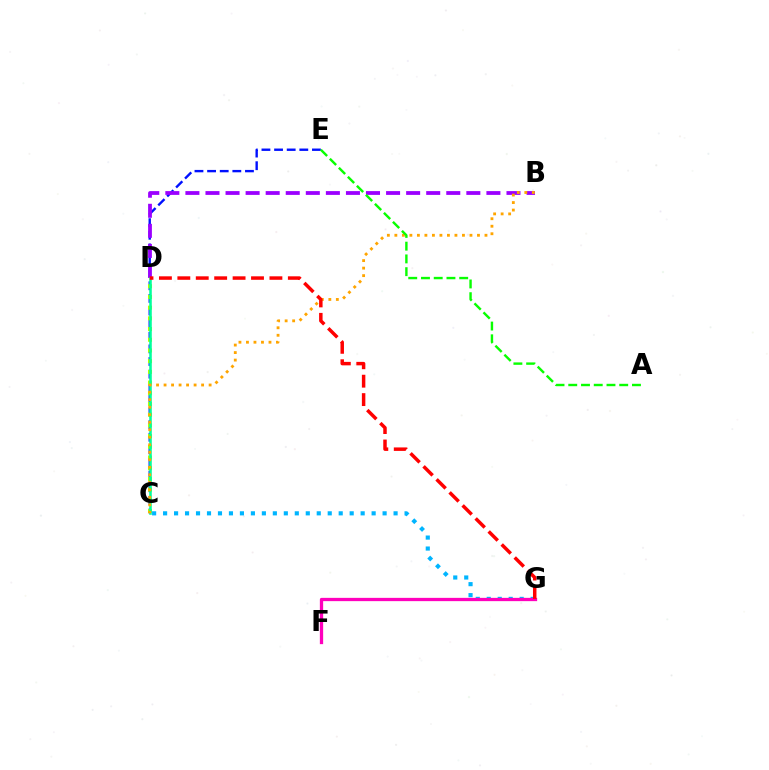{('C', 'G'): [{'color': '#00b5ff', 'line_style': 'dotted', 'thickness': 2.98}], ('F', 'G'): [{'color': '#ff00bd', 'line_style': 'solid', 'thickness': 2.36}], ('C', 'E'): [{'color': '#0010ff', 'line_style': 'dashed', 'thickness': 1.71}], ('B', 'D'): [{'color': '#9b00ff', 'line_style': 'dashed', 'thickness': 2.73}], ('C', 'D'): [{'color': '#b3ff00', 'line_style': 'dotted', 'thickness': 2.91}, {'color': '#00ff9d', 'line_style': 'solid', 'thickness': 1.84}], ('B', 'C'): [{'color': '#ffa500', 'line_style': 'dotted', 'thickness': 2.04}], ('A', 'E'): [{'color': '#08ff00', 'line_style': 'dashed', 'thickness': 1.73}], ('D', 'G'): [{'color': '#ff0000', 'line_style': 'dashed', 'thickness': 2.5}]}